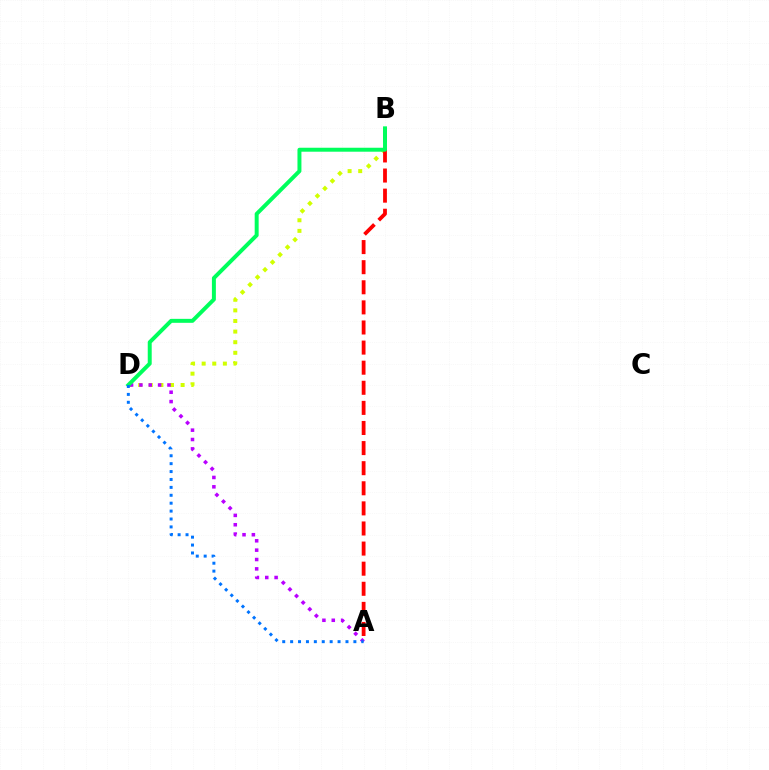{('B', 'D'): [{'color': '#d1ff00', 'line_style': 'dotted', 'thickness': 2.88}, {'color': '#00ff5c', 'line_style': 'solid', 'thickness': 2.85}], ('A', 'B'): [{'color': '#ff0000', 'line_style': 'dashed', 'thickness': 2.73}], ('A', 'D'): [{'color': '#b900ff', 'line_style': 'dotted', 'thickness': 2.54}, {'color': '#0074ff', 'line_style': 'dotted', 'thickness': 2.15}]}